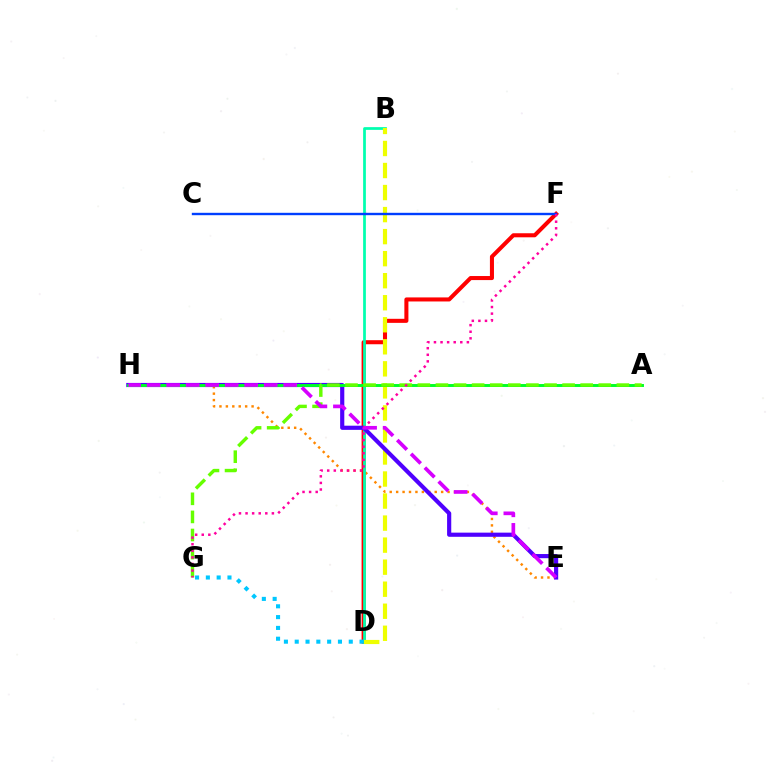{('E', 'H'): [{'color': '#ff8800', 'line_style': 'dotted', 'thickness': 1.75}, {'color': '#4f00ff', 'line_style': 'solid', 'thickness': 2.99}, {'color': '#d600ff', 'line_style': 'dashed', 'thickness': 2.65}], ('D', 'F'): [{'color': '#ff0000', 'line_style': 'solid', 'thickness': 2.92}], ('B', 'D'): [{'color': '#00ffaf', 'line_style': 'solid', 'thickness': 1.97}, {'color': '#eeff00', 'line_style': 'dashed', 'thickness': 2.99}], ('C', 'F'): [{'color': '#003fff', 'line_style': 'solid', 'thickness': 1.72}], ('A', 'H'): [{'color': '#00ff27', 'line_style': 'solid', 'thickness': 2.11}], ('A', 'G'): [{'color': '#66ff00', 'line_style': 'dashed', 'thickness': 2.46}], ('D', 'G'): [{'color': '#00c7ff', 'line_style': 'dotted', 'thickness': 2.94}], ('F', 'G'): [{'color': '#ff00a0', 'line_style': 'dotted', 'thickness': 1.79}]}